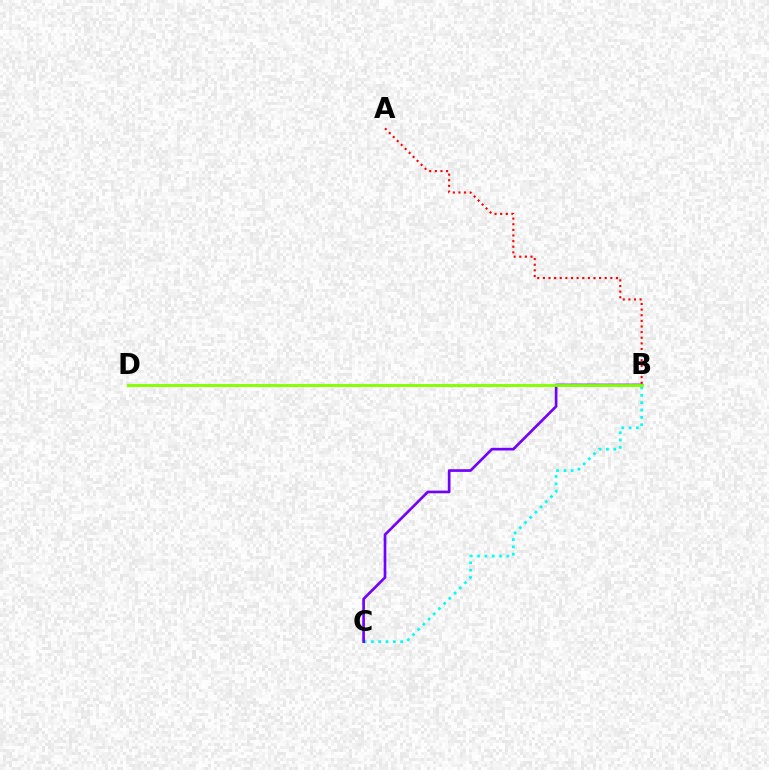{('A', 'B'): [{'color': '#ff0000', 'line_style': 'dotted', 'thickness': 1.53}], ('B', 'C'): [{'color': '#00fff6', 'line_style': 'dotted', 'thickness': 1.99}, {'color': '#7200ff', 'line_style': 'solid', 'thickness': 1.92}], ('B', 'D'): [{'color': '#84ff00', 'line_style': 'solid', 'thickness': 2.07}]}